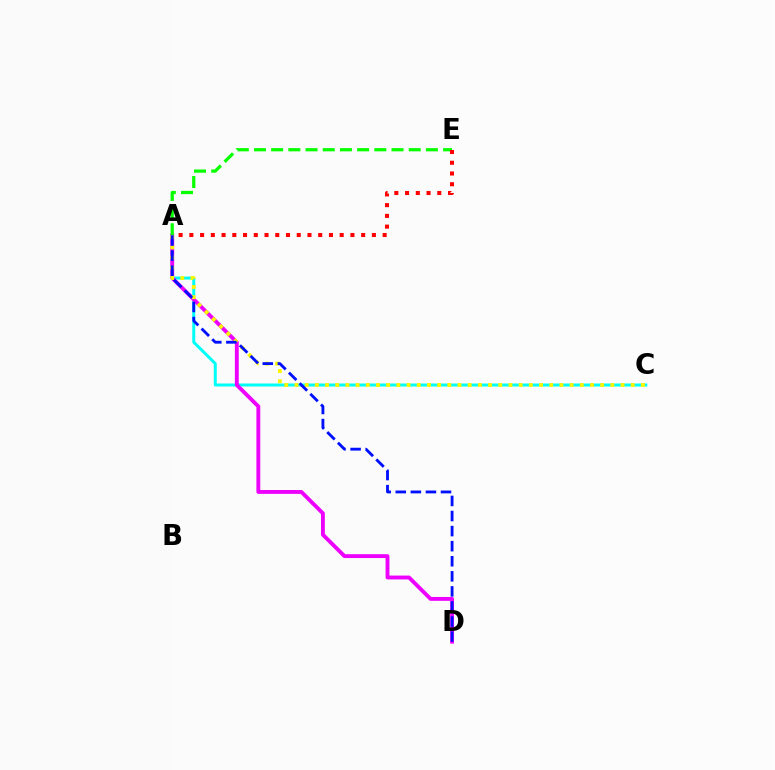{('A', 'C'): [{'color': '#00fff6', 'line_style': 'solid', 'thickness': 2.15}, {'color': '#fcf500', 'line_style': 'dotted', 'thickness': 2.77}], ('A', 'D'): [{'color': '#ee00ff', 'line_style': 'solid', 'thickness': 2.78}, {'color': '#0010ff', 'line_style': 'dashed', 'thickness': 2.05}], ('A', 'E'): [{'color': '#08ff00', 'line_style': 'dashed', 'thickness': 2.34}, {'color': '#ff0000', 'line_style': 'dotted', 'thickness': 2.92}]}